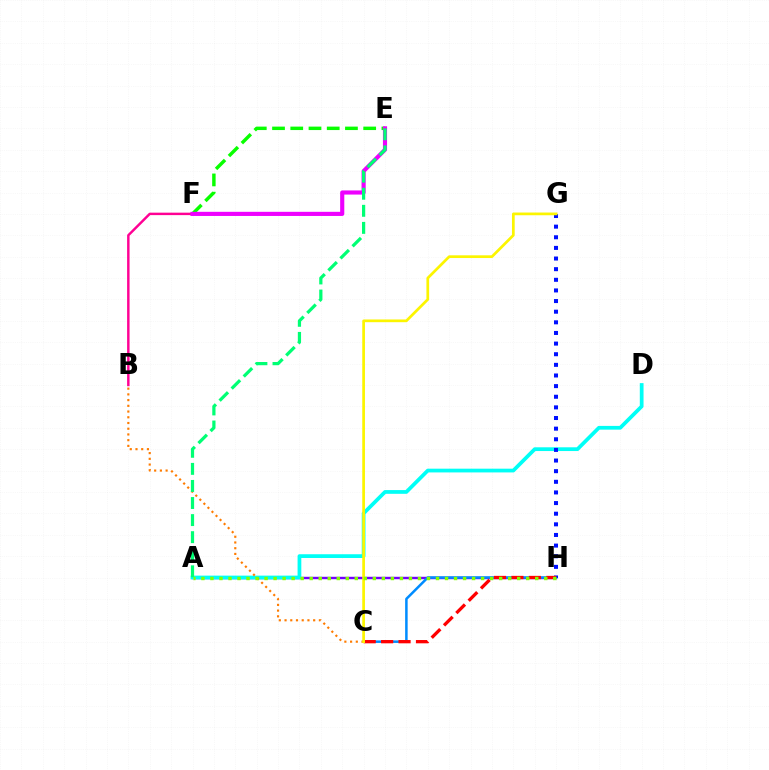{('A', 'H'): [{'color': '#7200ff', 'line_style': 'solid', 'thickness': 1.74}, {'color': '#84ff00', 'line_style': 'dotted', 'thickness': 2.45}], ('C', 'H'): [{'color': '#008cff', 'line_style': 'solid', 'thickness': 1.81}, {'color': '#ff0000', 'line_style': 'dashed', 'thickness': 2.37}], ('A', 'D'): [{'color': '#00fff6', 'line_style': 'solid', 'thickness': 2.7}], ('B', 'C'): [{'color': '#ff7c00', 'line_style': 'dotted', 'thickness': 1.55}], ('G', 'H'): [{'color': '#0010ff', 'line_style': 'dotted', 'thickness': 2.89}], ('E', 'F'): [{'color': '#08ff00', 'line_style': 'dashed', 'thickness': 2.48}, {'color': '#ee00ff', 'line_style': 'solid', 'thickness': 2.98}], ('C', 'G'): [{'color': '#fcf500', 'line_style': 'solid', 'thickness': 1.96}], ('B', 'F'): [{'color': '#ff0094', 'line_style': 'solid', 'thickness': 1.77}], ('A', 'E'): [{'color': '#00ff74', 'line_style': 'dashed', 'thickness': 2.32}]}